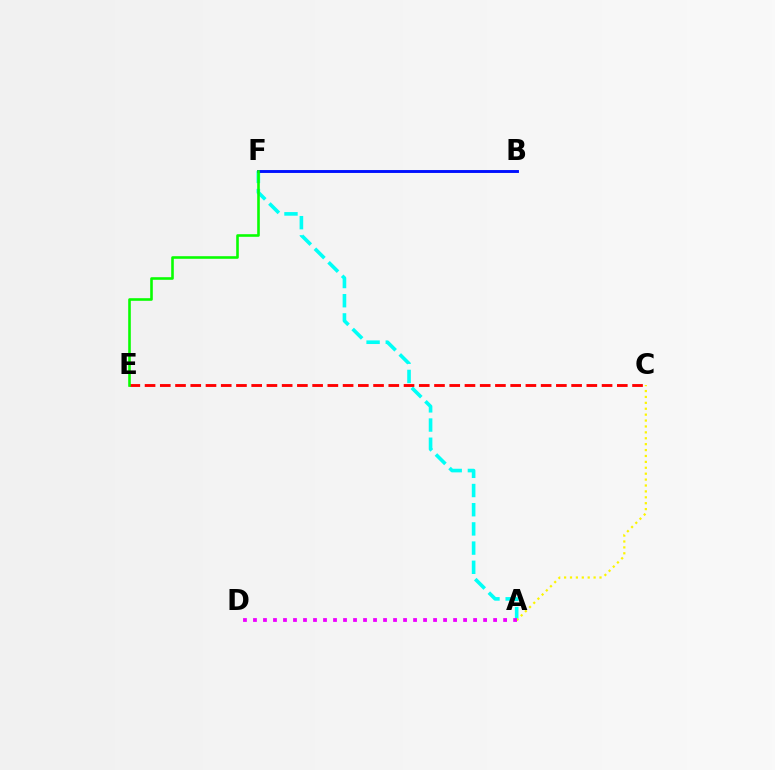{('A', 'F'): [{'color': '#00fff6', 'line_style': 'dashed', 'thickness': 2.61}], ('A', 'C'): [{'color': '#fcf500', 'line_style': 'dotted', 'thickness': 1.6}], ('C', 'E'): [{'color': '#ff0000', 'line_style': 'dashed', 'thickness': 2.07}], ('A', 'D'): [{'color': '#ee00ff', 'line_style': 'dotted', 'thickness': 2.72}], ('B', 'F'): [{'color': '#0010ff', 'line_style': 'solid', 'thickness': 2.09}], ('E', 'F'): [{'color': '#08ff00', 'line_style': 'solid', 'thickness': 1.87}]}